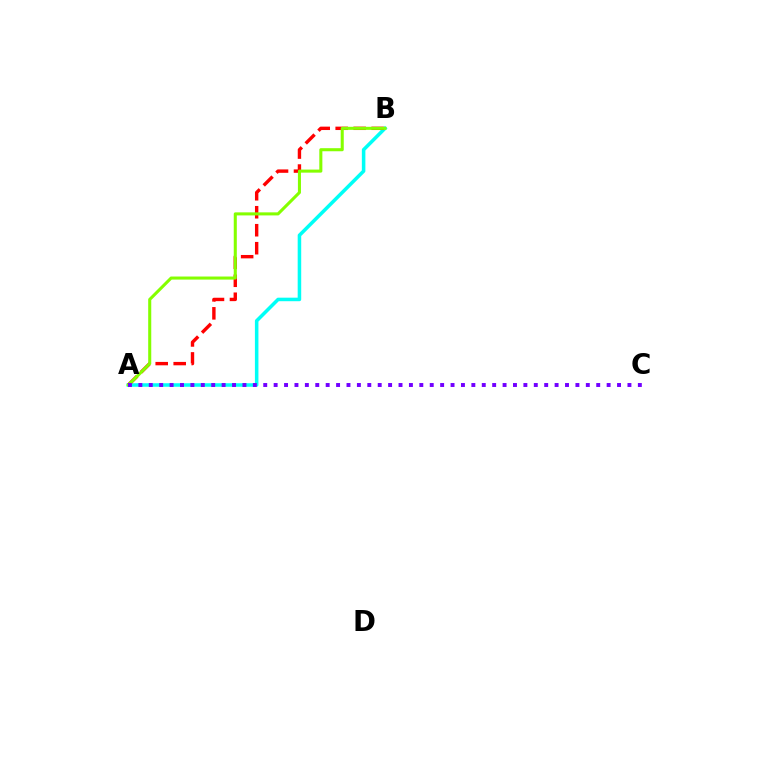{('A', 'B'): [{'color': '#00fff6', 'line_style': 'solid', 'thickness': 2.54}, {'color': '#ff0000', 'line_style': 'dashed', 'thickness': 2.44}, {'color': '#84ff00', 'line_style': 'solid', 'thickness': 2.2}], ('A', 'C'): [{'color': '#7200ff', 'line_style': 'dotted', 'thickness': 2.83}]}